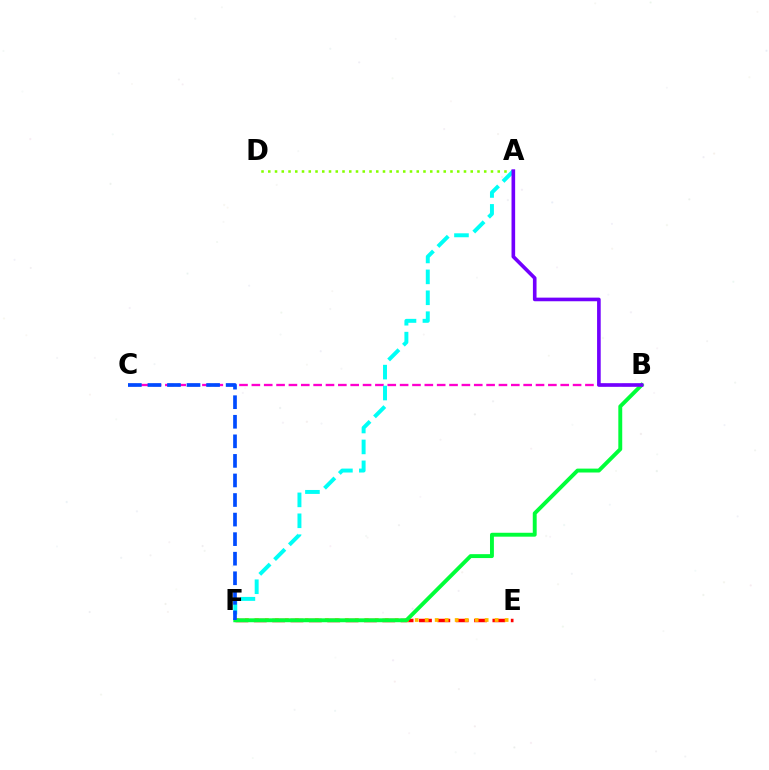{('A', 'D'): [{'color': '#84ff00', 'line_style': 'dotted', 'thickness': 1.83}], ('B', 'C'): [{'color': '#ff00cf', 'line_style': 'dashed', 'thickness': 1.68}], ('E', 'F'): [{'color': '#ff0000', 'line_style': 'dashed', 'thickness': 2.49}, {'color': '#ffbd00', 'line_style': 'dotted', 'thickness': 2.71}], ('A', 'F'): [{'color': '#00fff6', 'line_style': 'dashed', 'thickness': 2.84}], ('B', 'F'): [{'color': '#00ff39', 'line_style': 'solid', 'thickness': 2.81}], ('A', 'B'): [{'color': '#7200ff', 'line_style': 'solid', 'thickness': 2.61}], ('C', 'F'): [{'color': '#004bff', 'line_style': 'dashed', 'thickness': 2.66}]}